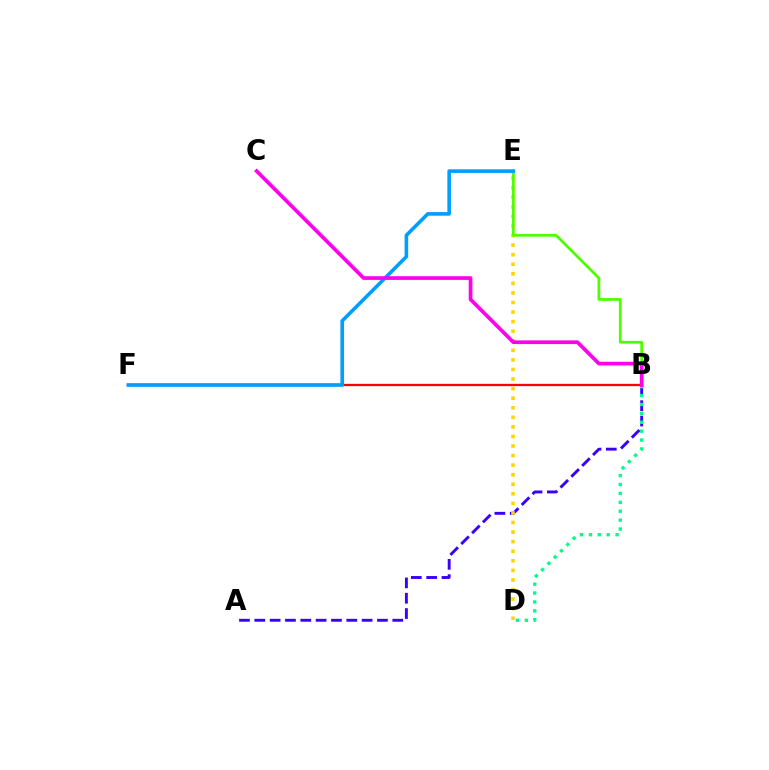{('A', 'B'): [{'color': '#3700ff', 'line_style': 'dashed', 'thickness': 2.08}], ('B', 'F'): [{'color': '#ff0000', 'line_style': 'solid', 'thickness': 1.65}], ('D', 'E'): [{'color': '#ffd500', 'line_style': 'dotted', 'thickness': 2.6}], ('B', 'E'): [{'color': '#4fff00', 'line_style': 'solid', 'thickness': 1.99}], ('E', 'F'): [{'color': '#009eff', 'line_style': 'solid', 'thickness': 2.6}], ('B', 'D'): [{'color': '#00ff86', 'line_style': 'dotted', 'thickness': 2.42}], ('B', 'C'): [{'color': '#ff00ed', 'line_style': 'solid', 'thickness': 2.66}]}